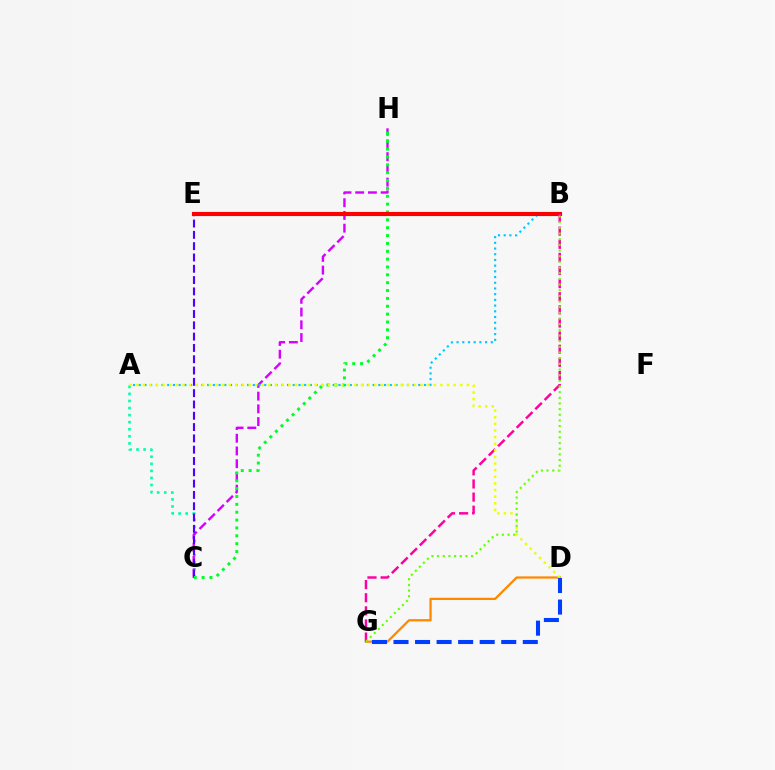{('A', 'C'): [{'color': '#00ffaf', 'line_style': 'dotted', 'thickness': 1.92}], ('C', 'H'): [{'color': '#d600ff', 'line_style': 'dashed', 'thickness': 1.73}, {'color': '#00ff27', 'line_style': 'dotted', 'thickness': 2.13}], ('C', 'E'): [{'color': '#4f00ff', 'line_style': 'dashed', 'thickness': 1.54}], ('A', 'B'): [{'color': '#00c7ff', 'line_style': 'dotted', 'thickness': 1.55}], ('D', 'G'): [{'color': '#ff8800', 'line_style': 'solid', 'thickness': 1.62}, {'color': '#003fff', 'line_style': 'dashed', 'thickness': 2.93}], ('B', 'E'): [{'color': '#ff0000', 'line_style': 'solid', 'thickness': 2.96}], ('B', 'G'): [{'color': '#ff00a0', 'line_style': 'dashed', 'thickness': 1.78}, {'color': '#66ff00', 'line_style': 'dotted', 'thickness': 1.54}], ('A', 'D'): [{'color': '#eeff00', 'line_style': 'dotted', 'thickness': 1.8}]}